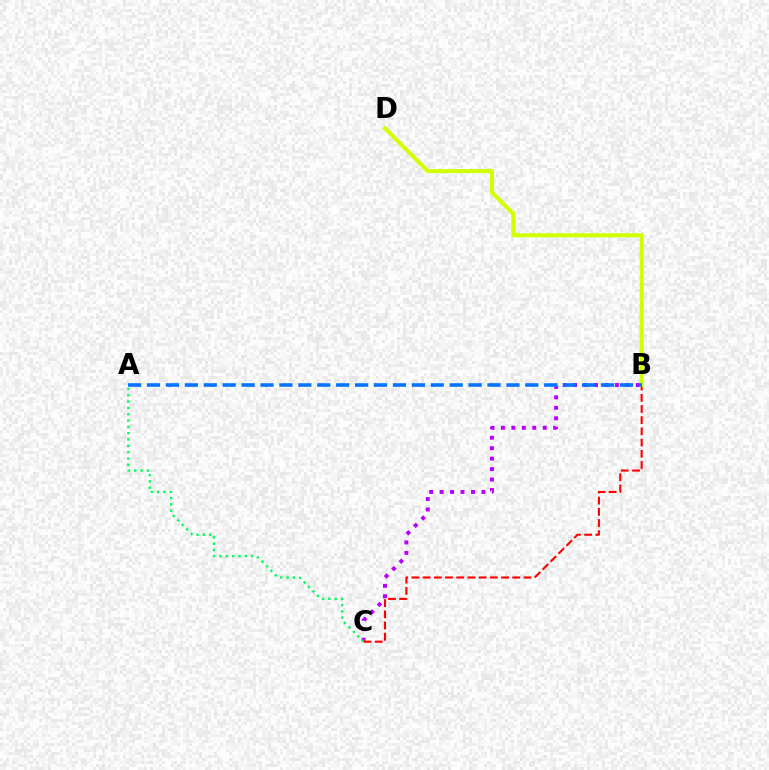{('B', 'C'): [{'color': '#b900ff', 'line_style': 'dotted', 'thickness': 2.84}, {'color': '#ff0000', 'line_style': 'dashed', 'thickness': 1.52}], ('A', 'C'): [{'color': '#00ff5c', 'line_style': 'dotted', 'thickness': 1.72}], ('B', 'D'): [{'color': '#d1ff00', 'line_style': 'solid', 'thickness': 2.89}], ('A', 'B'): [{'color': '#0074ff', 'line_style': 'dashed', 'thickness': 2.57}]}